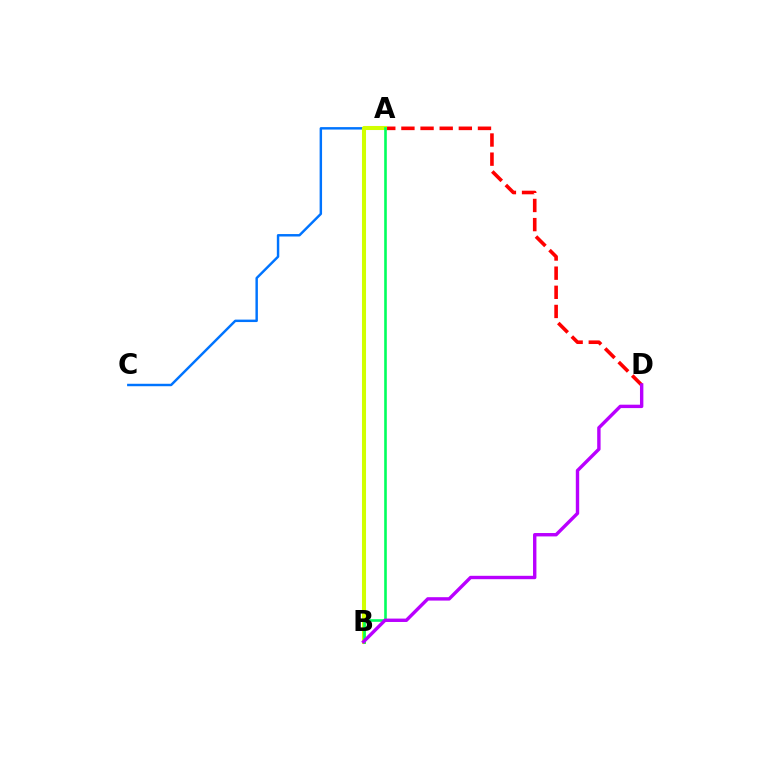{('A', 'C'): [{'color': '#0074ff', 'line_style': 'solid', 'thickness': 1.76}], ('A', 'D'): [{'color': '#ff0000', 'line_style': 'dashed', 'thickness': 2.6}], ('A', 'B'): [{'color': '#d1ff00', 'line_style': 'solid', 'thickness': 2.92}, {'color': '#00ff5c', 'line_style': 'solid', 'thickness': 1.88}], ('B', 'D'): [{'color': '#b900ff', 'line_style': 'solid', 'thickness': 2.44}]}